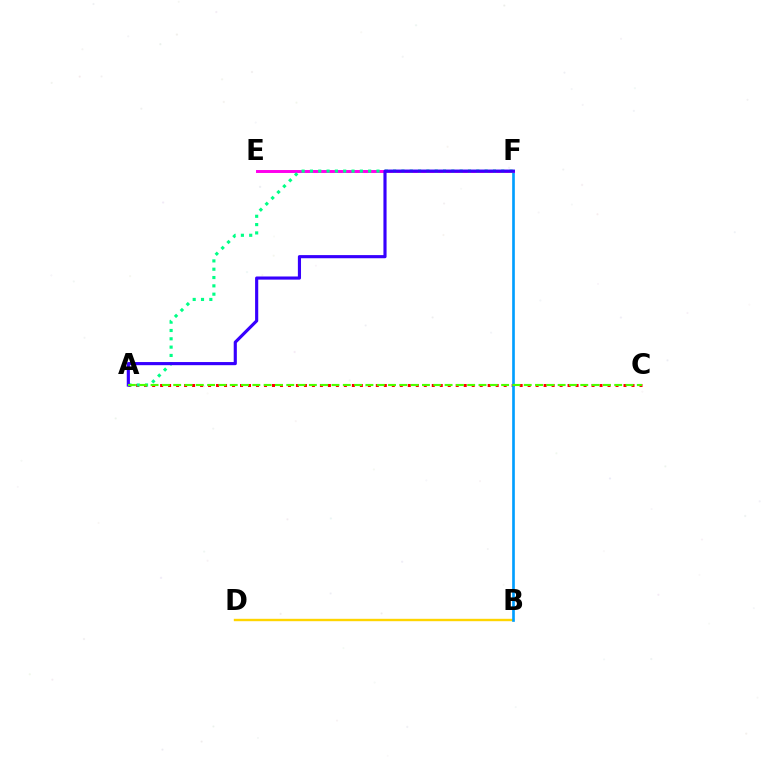{('B', 'D'): [{'color': '#ffd500', 'line_style': 'solid', 'thickness': 1.72}], ('A', 'C'): [{'color': '#ff0000', 'line_style': 'dotted', 'thickness': 2.17}, {'color': '#4fff00', 'line_style': 'dashed', 'thickness': 1.54}], ('B', 'F'): [{'color': '#009eff', 'line_style': 'solid', 'thickness': 1.92}], ('E', 'F'): [{'color': '#ff00ed', 'line_style': 'solid', 'thickness': 2.13}], ('A', 'F'): [{'color': '#00ff86', 'line_style': 'dotted', 'thickness': 2.26}, {'color': '#3700ff', 'line_style': 'solid', 'thickness': 2.26}]}